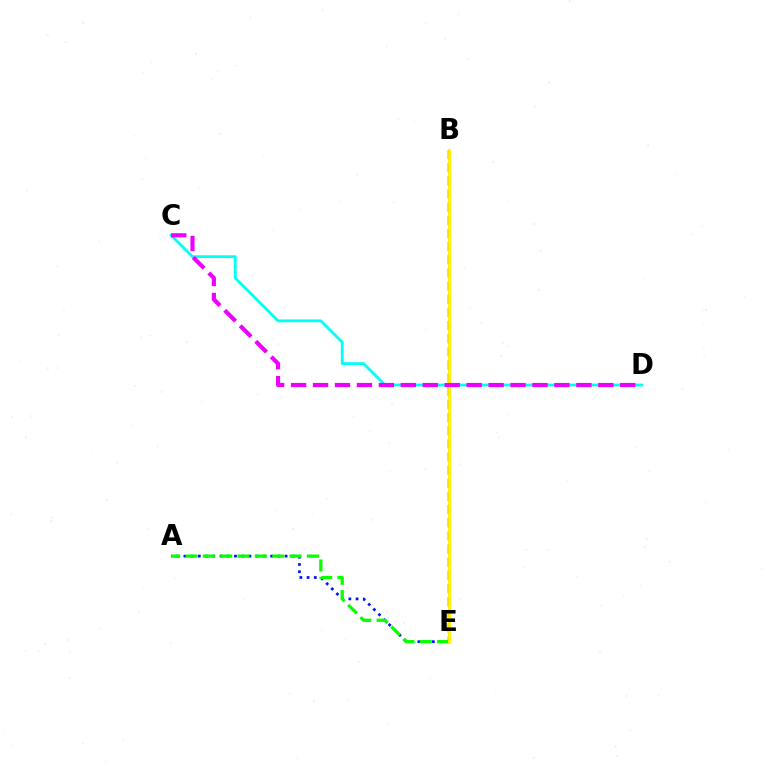{('C', 'D'): [{'color': '#00fff6', 'line_style': 'solid', 'thickness': 2.04}, {'color': '#ee00ff', 'line_style': 'dashed', 'thickness': 2.98}], ('A', 'E'): [{'color': '#0010ff', 'line_style': 'dotted', 'thickness': 1.96}, {'color': '#08ff00', 'line_style': 'dashed', 'thickness': 2.36}], ('B', 'E'): [{'color': '#ff0000', 'line_style': 'dashed', 'thickness': 1.79}, {'color': '#fcf500', 'line_style': 'solid', 'thickness': 2.05}]}